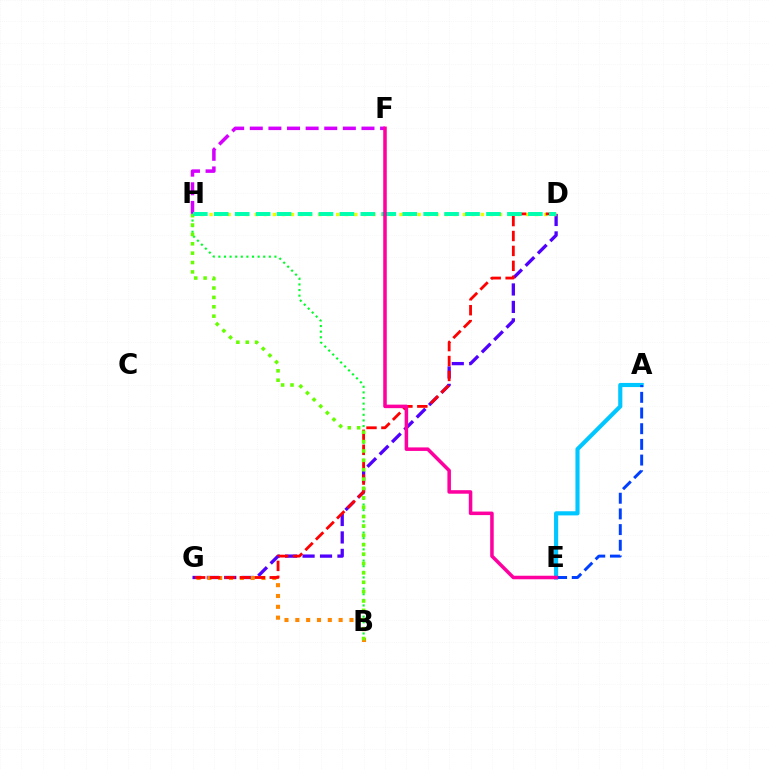{('A', 'E'): [{'color': '#00c7ff', 'line_style': 'solid', 'thickness': 2.98}, {'color': '#003fff', 'line_style': 'dashed', 'thickness': 2.13}], ('B', 'H'): [{'color': '#00ff27', 'line_style': 'dotted', 'thickness': 1.52}, {'color': '#66ff00', 'line_style': 'dotted', 'thickness': 2.55}], ('D', 'G'): [{'color': '#4f00ff', 'line_style': 'dashed', 'thickness': 2.37}, {'color': '#ff0000', 'line_style': 'dashed', 'thickness': 2.03}], ('D', 'H'): [{'color': '#eeff00', 'line_style': 'dotted', 'thickness': 2.46}, {'color': '#00ffaf', 'line_style': 'dashed', 'thickness': 2.84}], ('B', 'G'): [{'color': '#ff8800', 'line_style': 'dotted', 'thickness': 2.94}], ('F', 'H'): [{'color': '#d600ff', 'line_style': 'dashed', 'thickness': 2.53}], ('E', 'F'): [{'color': '#ff00a0', 'line_style': 'solid', 'thickness': 2.54}]}